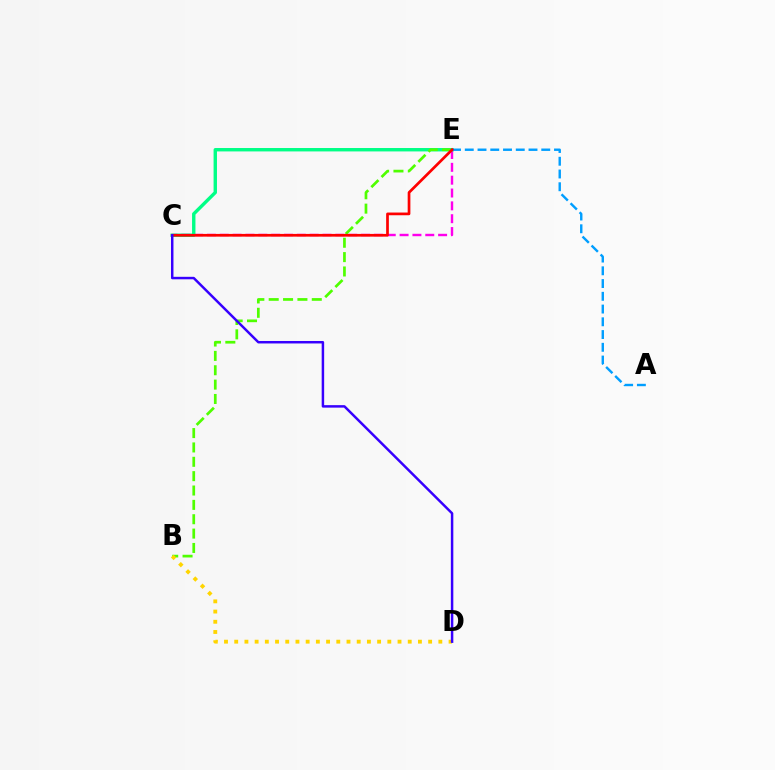{('C', 'E'): [{'color': '#ff00ed', 'line_style': 'dashed', 'thickness': 1.74}, {'color': '#00ff86', 'line_style': 'solid', 'thickness': 2.45}, {'color': '#ff0000', 'line_style': 'solid', 'thickness': 1.95}], ('B', 'E'): [{'color': '#4fff00', 'line_style': 'dashed', 'thickness': 1.95}], ('A', 'E'): [{'color': '#009eff', 'line_style': 'dashed', 'thickness': 1.73}], ('B', 'D'): [{'color': '#ffd500', 'line_style': 'dotted', 'thickness': 2.77}], ('C', 'D'): [{'color': '#3700ff', 'line_style': 'solid', 'thickness': 1.78}]}